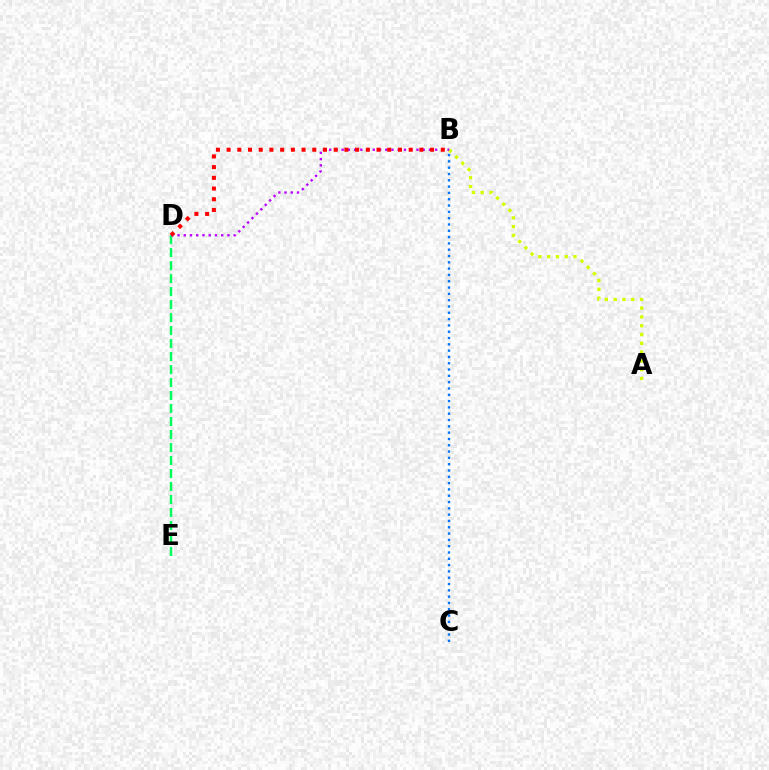{('D', 'E'): [{'color': '#00ff5c', 'line_style': 'dashed', 'thickness': 1.77}], ('A', 'B'): [{'color': '#d1ff00', 'line_style': 'dotted', 'thickness': 2.39}], ('B', 'D'): [{'color': '#b900ff', 'line_style': 'dotted', 'thickness': 1.69}, {'color': '#ff0000', 'line_style': 'dotted', 'thickness': 2.91}], ('B', 'C'): [{'color': '#0074ff', 'line_style': 'dotted', 'thickness': 1.71}]}